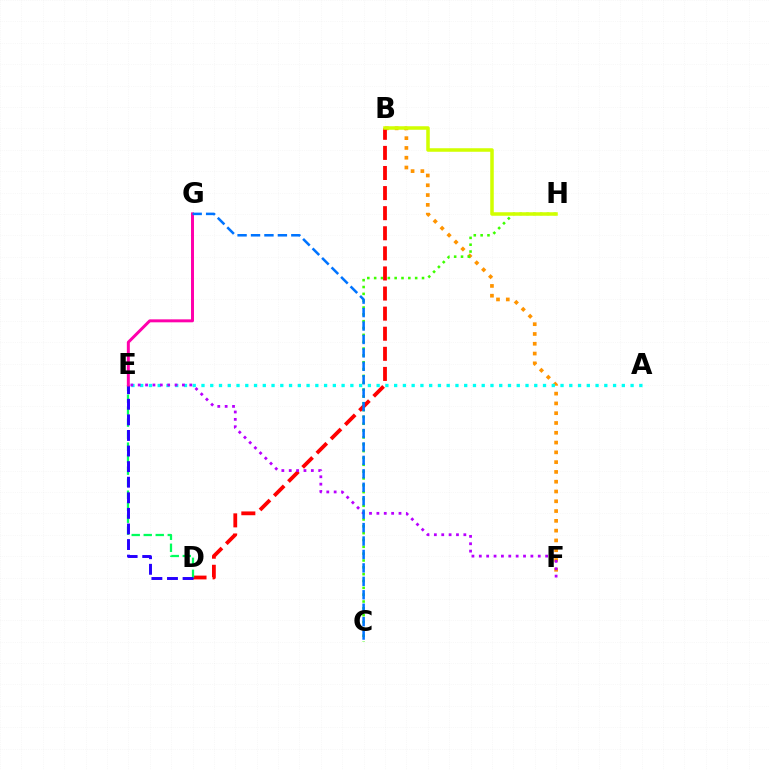{('B', 'F'): [{'color': '#ff9400', 'line_style': 'dotted', 'thickness': 2.66}], ('A', 'E'): [{'color': '#00fff6', 'line_style': 'dotted', 'thickness': 2.38}], ('C', 'H'): [{'color': '#3dff00', 'line_style': 'dotted', 'thickness': 1.86}], ('B', 'D'): [{'color': '#ff0000', 'line_style': 'dashed', 'thickness': 2.73}], ('D', 'E'): [{'color': '#00ff5c', 'line_style': 'dashed', 'thickness': 1.63}, {'color': '#2500ff', 'line_style': 'dashed', 'thickness': 2.12}], ('E', 'F'): [{'color': '#b900ff', 'line_style': 'dotted', 'thickness': 2.0}], ('E', 'G'): [{'color': '#ff00ac', 'line_style': 'solid', 'thickness': 2.14}], ('B', 'H'): [{'color': '#d1ff00', 'line_style': 'solid', 'thickness': 2.54}], ('C', 'G'): [{'color': '#0074ff', 'line_style': 'dashed', 'thickness': 1.83}]}